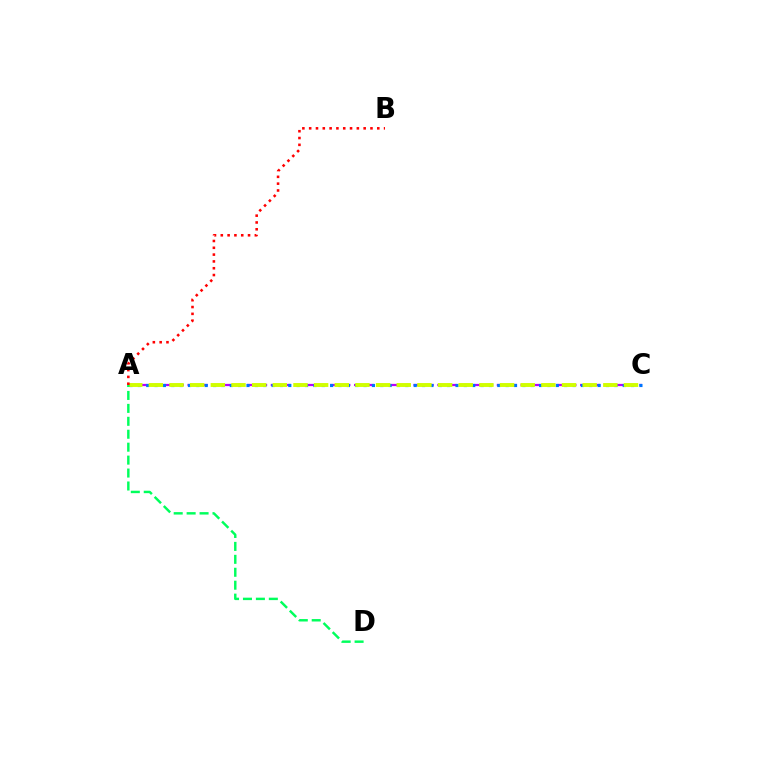{('A', 'C'): [{'color': '#b900ff', 'line_style': 'dashed', 'thickness': 1.62}, {'color': '#0074ff', 'line_style': 'dotted', 'thickness': 2.27}, {'color': '#d1ff00', 'line_style': 'dashed', 'thickness': 2.81}], ('A', 'D'): [{'color': '#00ff5c', 'line_style': 'dashed', 'thickness': 1.76}], ('A', 'B'): [{'color': '#ff0000', 'line_style': 'dotted', 'thickness': 1.85}]}